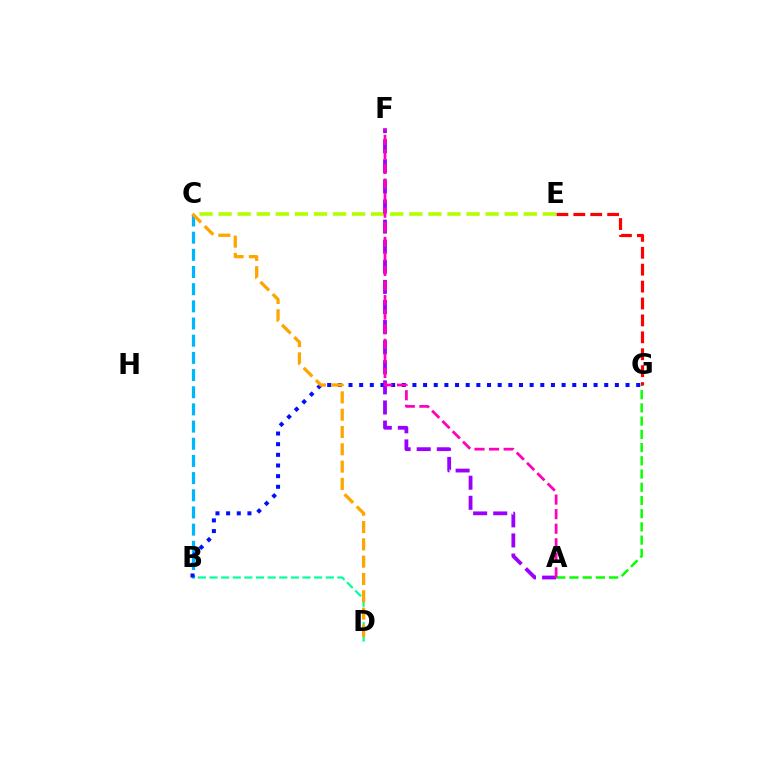{('A', 'G'): [{'color': '#08ff00', 'line_style': 'dashed', 'thickness': 1.8}], ('B', 'C'): [{'color': '#00b5ff', 'line_style': 'dashed', 'thickness': 2.33}], ('C', 'E'): [{'color': '#b3ff00', 'line_style': 'dashed', 'thickness': 2.59}], ('B', 'D'): [{'color': '#00ff9d', 'line_style': 'dashed', 'thickness': 1.58}], ('B', 'G'): [{'color': '#0010ff', 'line_style': 'dotted', 'thickness': 2.9}], ('A', 'F'): [{'color': '#9b00ff', 'line_style': 'dashed', 'thickness': 2.73}, {'color': '#ff00bd', 'line_style': 'dashed', 'thickness': 1.98}], ('E', 'G'): [{'color': '#ff0000', 'line_style': 'dashed', 'thickness': 2.3}], ('C', 'D'): [{'color': '#ffa500', 'line_style': 'dashed', 'thickness': 2.35}]}